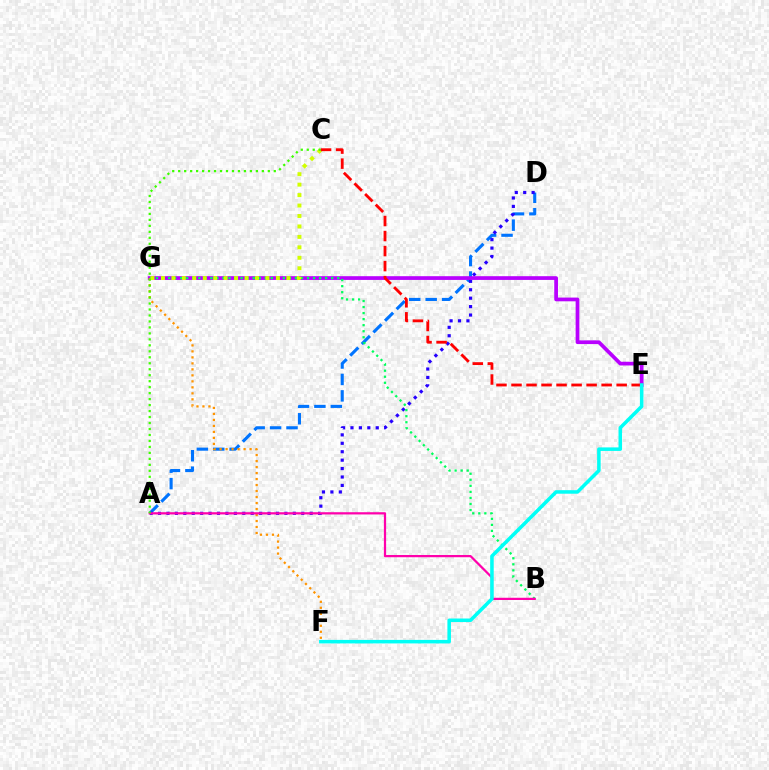{('A', 'D'): [{'color': '#0074ff', 'line_style': 'dashed', 'thickness': 2.23}, {'color': '#2500ff', 'line_style': 'dotted', 'thickness': 2.29}], ('E', 'G'): [{'color': '#b900ff', 'line_style': 'solid', 'thickness': 2.69}], ('B', 'G'): [{'color': '#00ff5c', 'line_style': 'dotted', 'thickness': 1.64}], ('F', 'G'): [{'color': '#ff9400', 'line_style': 'dotted', 'thickness': 1.63}], ('C', 'G'): [{'color': '#d1ff00', 'line_style': 'dotted', 'thickness': 2.84}], ('A', 'B'): [{'color': '#ff00ac', 'line_style': 'solid', 'thickness': 1.61}], ('A', 'C'): [{'color': '#3dff00', 'line_style': 'dotted', 'thickness': 1.62}], ('C', 'E'): [{'color': '#ff0000', 'line_style': 'dashed', 'thickness': 2.04}], ('E', 'F'): [{'color': '#00fff6', 'line_style': 'solid', 'thickness': 2.54}]}